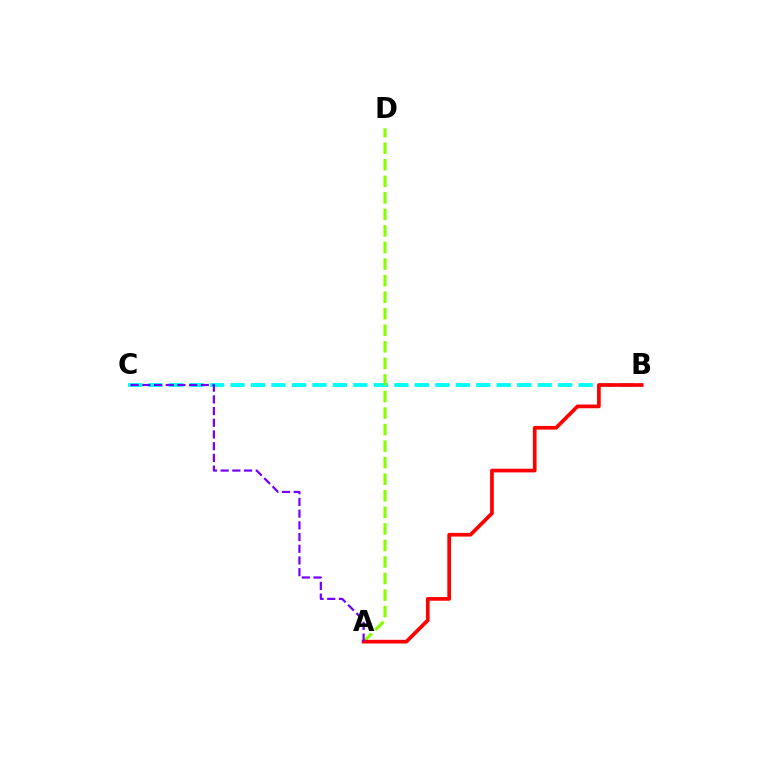{('B', 'C'): [{'color': '#00fff6', 'line_style': 'dashed', 'thickness': 2.78}], ('A', 'D'): [{'color': '#84ff00', 'line_style': 'dashed', 'thickness': 2.25}], ('A', 'B'): [{'color': '#ff0000', 'line_style': 'solid', 'thickness': 2.66}], ('A', 'C'): [{'color': '#7200ff', 'line_style': 'dashed', 'thickness': 1.59}]}